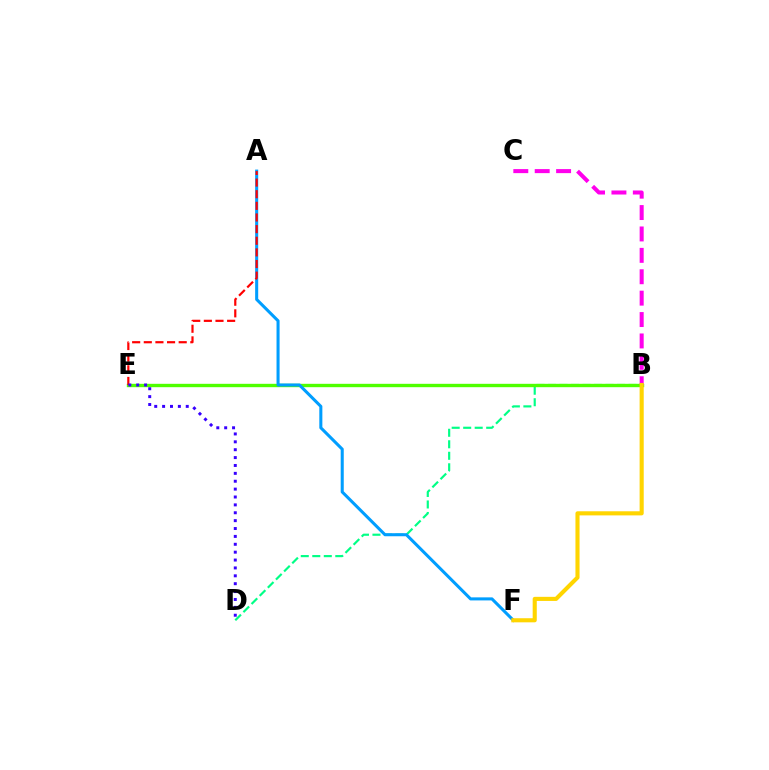{('B', 'D'): [{'color': '#00ff86', 'line_style': 'dashed', 'thickness': 1.56}], ('B', 'E'): [{'color': '#4fff00', 'line_style': 'solid', 'thickness': 2.43}], ('A', 'F'): [{'color': '#009eff', 'line_style': 'solid', 'thickness': 2.2}], ('B', 'C'): [{'color': '#ff00ed', 'line_style': 'dashed', 'thickness': 2.91}], ('A', 'E'): [{'color': '#ff0000', 'line_style': 'dashed', 'thickness': 1.58}], ('B', 'F'): [{'color': '#ffd500', 'line_style': 'solid', 'thickness': 2.95}], ('D', 'E'): [{'color': '#3700ff', 'line_style': 'dotted', 'thickness': 2.14}]}